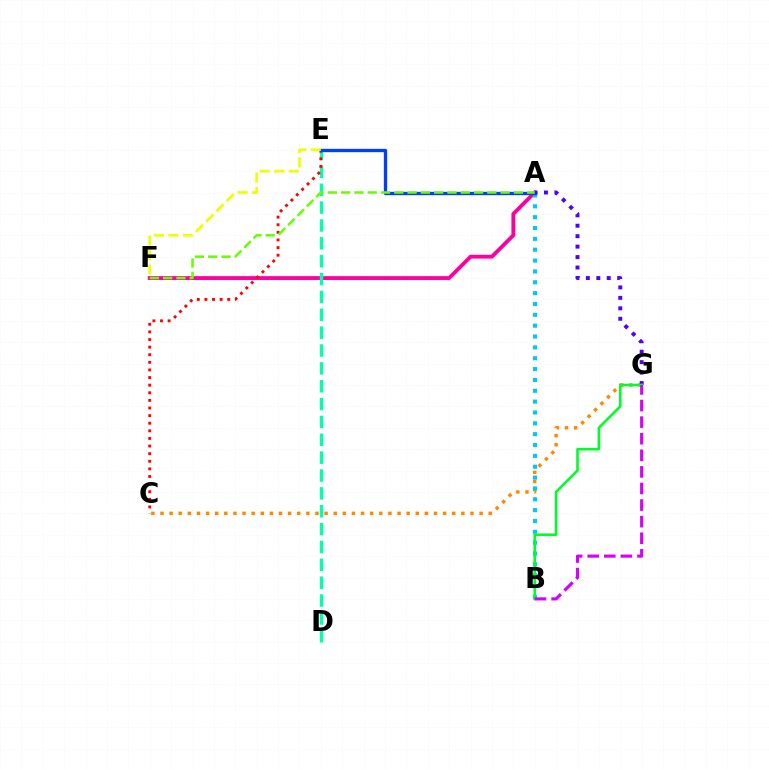{('A', 'F'): [{'color': '#ff00a0', 'line_style': 'solid', 'thickness': 2.77}, {'color': '#66ff00', 'line_style': 'dashed', 'thickness': 1.81}], ('C', 'G'): [{'color': '#ff8800', 'line_style': 'dotted', 'thickness': 2.48}], ('D', 'E'): [{'color': '#00ffaf', 'line_style': 'dashed', 'thickness': 2.43}], ('A', 'B'): [{'color': '#00c7ff', 'line_style': 'dotted', 'thickness': 2.95}], ('C', 'E'): [{'color': '#ff0000', 'line_style': 'dotted', 'thickness': 2.07}], ('A', 'E'): [{'color': '#003fff', 'line_style': 'solid', 'thickness': 2.4}], ('A', 'G'): [{'color': '#4f00ff', 'line_style': 'dotted', 'thickness': 2.84}], ('B', 'G'): [{'color': '#00ff27', 'line_style': 'solid', 'thickness': 1.88}, {'color': '#d600ff', 'line_style': 'dashed', 'thickness': 2.25}], ('E', 'F'): [{'color': '#eeff00', 'line_style': 'dashed', 'thickness': 1.97}]}